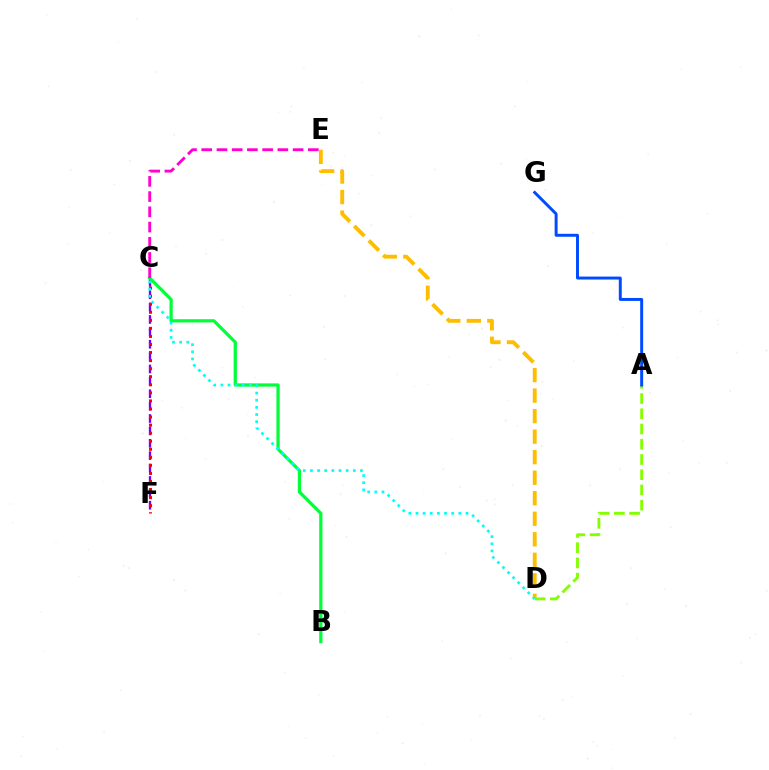{('C', 'F'): [{'color': '#7200ff', 'line_style': 'dashed', 'thickness': 1.68}, {'color': '#ff0000', 'line_style': 'dotted', 'thickness': 2.19}], ('D', 'E'): [{'color': '#ffbd00', 'line_style': 'dashed', 'thickness': 2.79}], ('A', 'D'): [{'color': '#84ff00', 'line_style': 'dashed', 'thickness': 2.07}], ('B', 'C'): [{'color': '#00ff39', 'line_style': 'solid', 'thickness': 2.33}], ('C', 'D'): [{'color': '#00fff6', 'line_style': 'dotted', 'thickness': 1.94}], ('A', 'G'): [{'color': '#004bff', 'line_style': 'solid', 'thickness': 2.13}], ('C', 'E'): [{'color': '#ff00cf', 'line_style': 'dashed', 'thickness': 2.07}]}